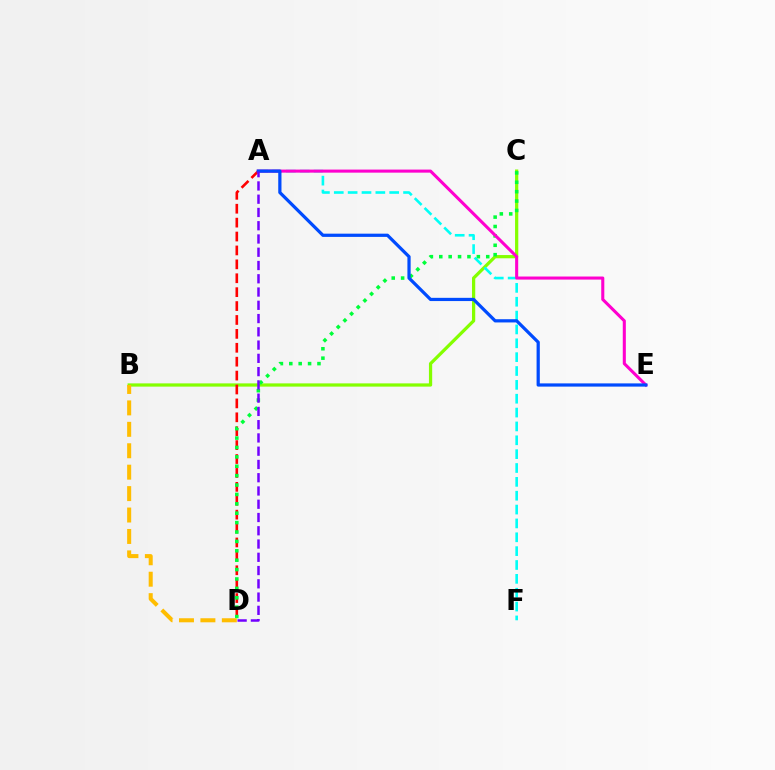{('B', 'C'): [{'color': '#84ff00', 'line_style': 'solid', 'thickness': 2.33}], ('A', 'F'): [{'color': '#00fff6', 'line_style': 'dashed', 'thickness': 1.88}], ('A', 'D'): [{'color': '#ff0000', 'line_style': 'dashed', 'thickness': 1.89}, {'color': '#7200ff', 'line_style': 'dashed', 'thickness': 1.8}], ('C', 'D'): [{'color': '#00ff39', 'line_style': 'dotted', 'thickness': 2.55}], ('A', 'E'): [{'color': '#ff00cf', 'line_style': 'solid', 'thickness': 2.21}, {'color': '#004bff', 'line_style': 'solid', 'thickness': 2.32}], ('B', 'D'): [{'color': '#ffbd00', 'line_style': 'dashed', 'thickness': 2.91}]}